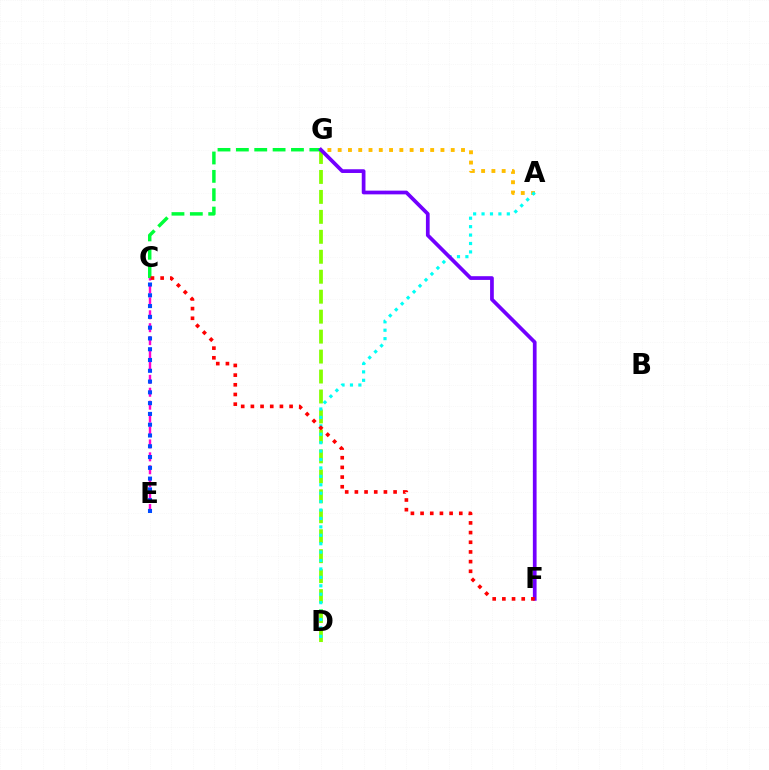{('D', 'G'): [{'color': '#84ff00', 'line_style': 'dashed', 'thickness': 2.71}], ('A', 'G'): [{'color': '#ffbd00', 'line_style': 'dotted', 'thickness': 2.79}], ('A', 'D'): [{'color': '#00fff6', 'line_style': 'dotted', 'thickness': 2.29}], ('C', 'G'): [{'color': '#00ff39', 'line_style': 'dashed', 'thickness': 2.5}], ('F', 'G'): [{'color': '#7200ff', 'line_style': 'solid', 'thickness': 2.68}], ('C', 'E'): [{'color': '#ff00cf', 'line_style': 'dashed', 'thickness': 1.75}, {'color': '#004bff', 'line_style': 'dotted', 'thickness': 2.93}], ('C', 'F'): [{'color': '#ff0000', 'line_style': 'dotted', 'thickness': 2.63}]}